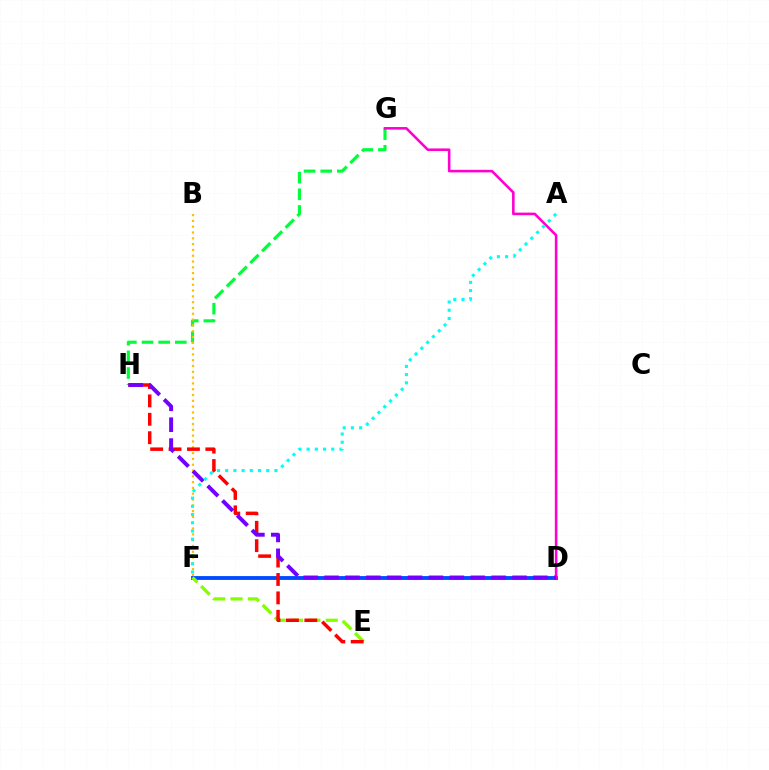{('G', 'H'): [{'color': '#00ff39', 'line_style': 'dashed', 'thickness': 2.26}], ('B', 'F'): [{'color': '#ffbd00', 'line_style': 'dotted', 'thickness': 1.58}], ('D', 'F'): [{'color': '#004bff', 'line_style': 'solid', 'thickness': 2.76}], ('E', 'F'): [{'color': '#84ff00', 'line_style': 'dashed', 'thickness': 2.36}], ('D', 'G'): [{'color': '#ff00cf', 'line_style': 'solid', 'thickness': 1.86}], ('E', 'H'): [{'color': '#ff0000', 'line_style': 'dashed', 'thickness': 2.5}], ('D', 'H'): [{'color': '#7200ff', 'line_style': 'dashed', 'thickness': 2.84}], ('A', 'F'): [{'color': '#00fff6', 'line_style': 'dotted', 'thickness': 2.23}]}